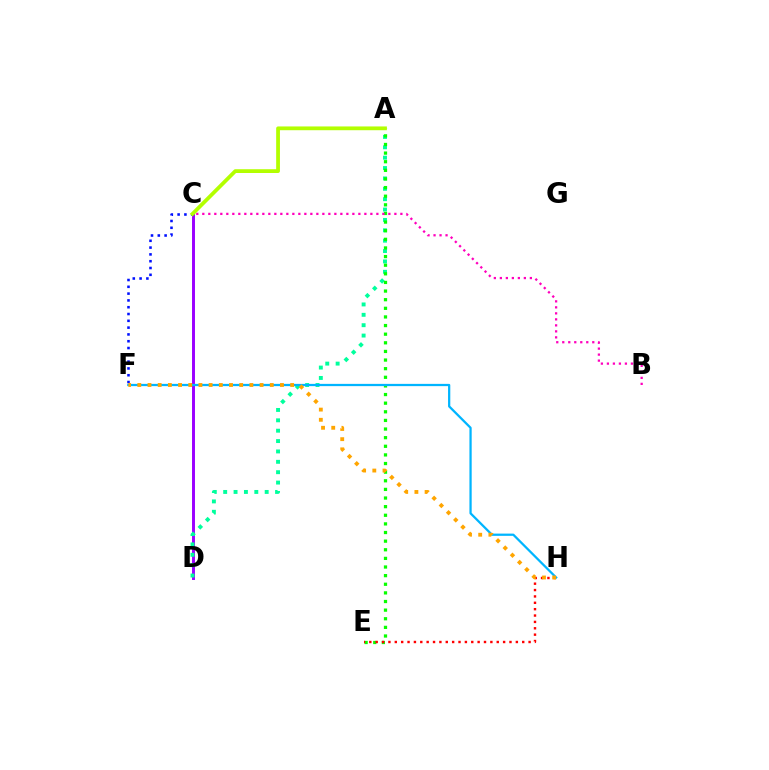{('C', 'D'): [{'color': '#9b00ff', 'line_style': 'solid', 'thickness': 2.12}], ('A', 'D'): [{'color': '#00ff9d', 'line_style': 'dotted', 'thickness': 2.82}], ('A', 'E'): [{'color': '#08ff00', 'line_style': 'dotted', 'thickness': 2.34}], ('B', 'C'): [{'color': '#ff00bd', 'line_style': 'dotted', 'thickness': 1.63}], ('E', 'H'): [{'color': '#ff0000', 'line_style': 'dotted', 'thickness': 1.73}], ('F', 'H'): [{'color': '#00b5ff', 'line_style': 'solid', 'thickness': 1.62}, {'color': '#ffa500', 'line_style': 'dotted', 'thickness': 2.77}], ('C', 'F'): [{'color': '#0010ff', 'line_style': 'dotted', 'thickness': 1.85}], ('A', 'C'): [{'color': '#b3ff00', 'line_style': 'solid', 'thickness': 2.72}]}